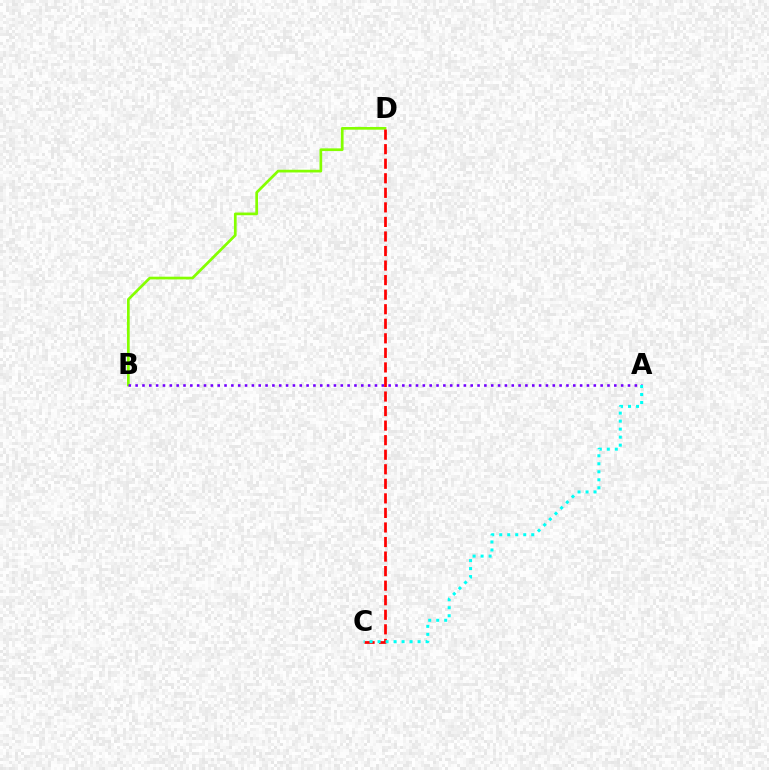{('B', 'D'): [{'color': '#84ff00', 'line_style': 'solid', 'thickness': 1.95}], ('A', 'B'): [{'color': '#7200ff', 'line_style': 'dotted', 'thickness': 1.86}], ('C', 'D'): [{'color': '#ff0000', 'line_style': 'dashed', 'thickness': 1.98}], ('A', 'C'): [{'color': '#00fff6', 'line_style': 'dotted', 'thickness': 2.17}]}